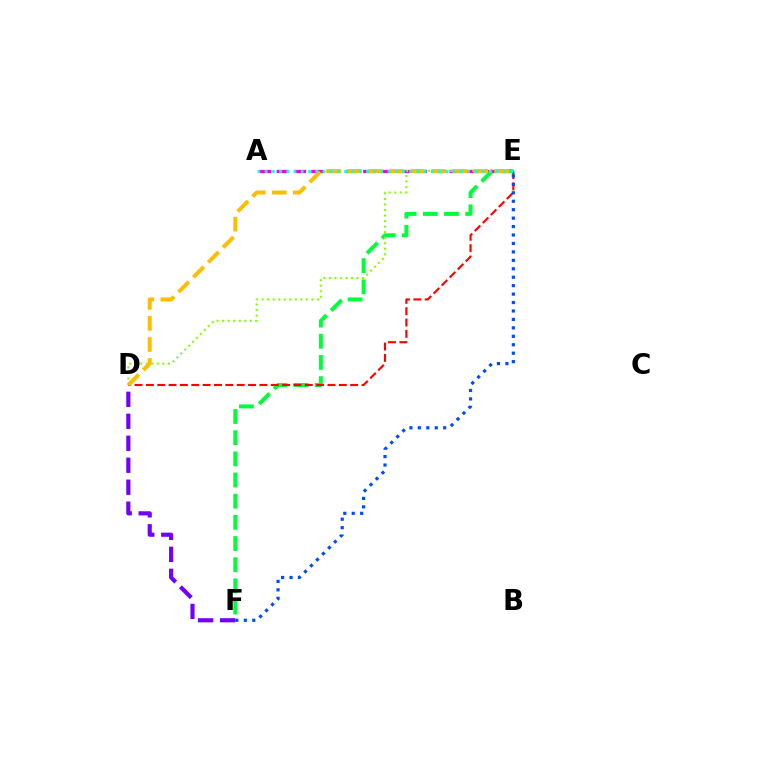{('A', 'E'): [{'color': '#ff00cf', 'line_style': 'dashed', 'thickness': 2.35}, {'color': '#00fff6', 'line_style': 'dotted', 'thickness': 1.96}], ('E', 'F'): [{'color': '#00ff39', 'line_style': 'dashed', 'thickness': 2.88}, {'color': '#004bff', 'line_style': 'dotted', 'thickness': 2.29}], ('D', 'E'): [{'color': '#ff0000', 'line_style': 'dashed', 'thickness': 1.54}, {'color': '#84ff00', 'line_style': 'dotted', 'thickness': 1.5}, {'color': '#ffbd00', 'line_style': 'dashed', 'thickness': 2.86}], ('D', 'F'): [{'color': '#7200ff', 'line_style': 'dashed', 'thickness': 2.99}]}